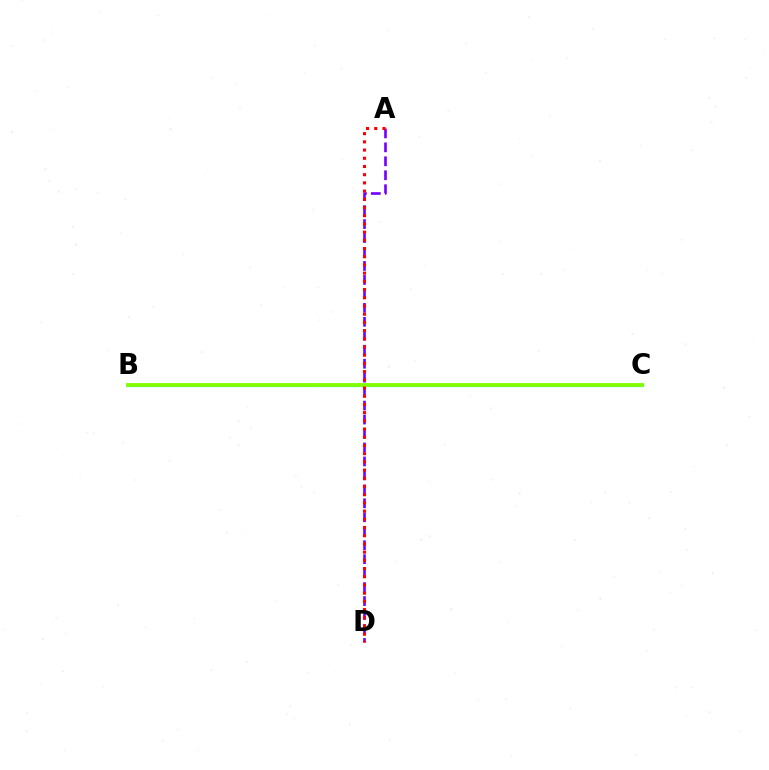{('B', 'C'): [{'color': '#00fff6', 'line_style': 'solid', 'thickness': 2.33}, {'color': '#84ff00', 'line_style': 'solid', 'thickness': 2.77}], ('A', 'D'): [{'color': '#7200ff', 'line_style': 'dashed', 'thickness': 1.9}, {'color': '#ff0000', 'line_style': 'dotted', 'thickness': 2.23}]}